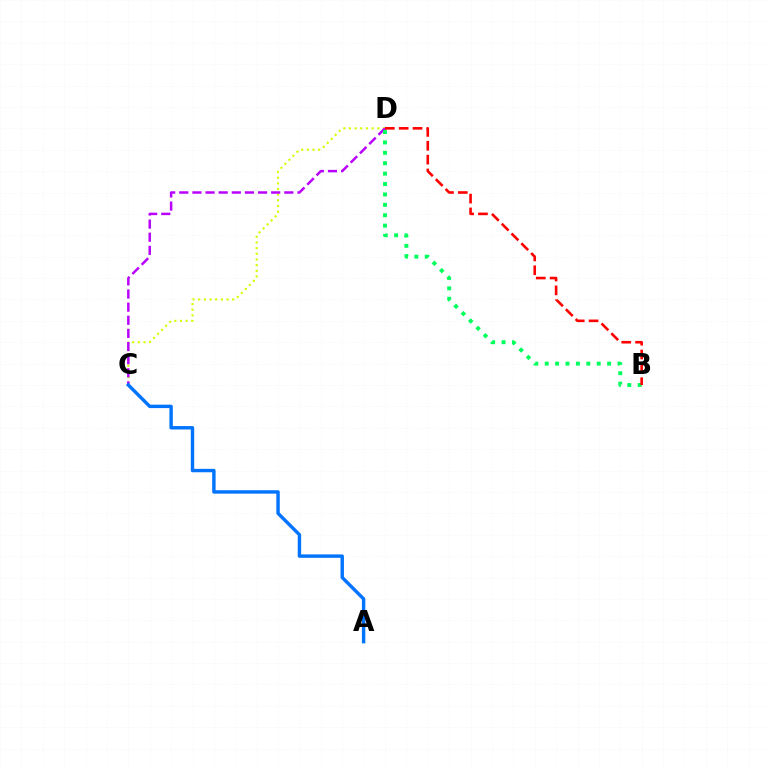{('C', 'D'): [{'color': '#d1ff00', 'line_style': 'dotted', 'thickness': 1.54}, {'color': '#b900ff', 'line_style': 'dashed', 'thickness': 1.78}], ('A', 'C'): [{'color': '#0074ff', 'line_style': 'solid', 'thickness': 2.45}], ('B', 'D'): [{'color': '#00ff5c', 'line_style': 'dotted', 'thickness': 2.83}, {'color': '#ff0000', 'line_style': 'dashed', 'thickness': 1.88}]}